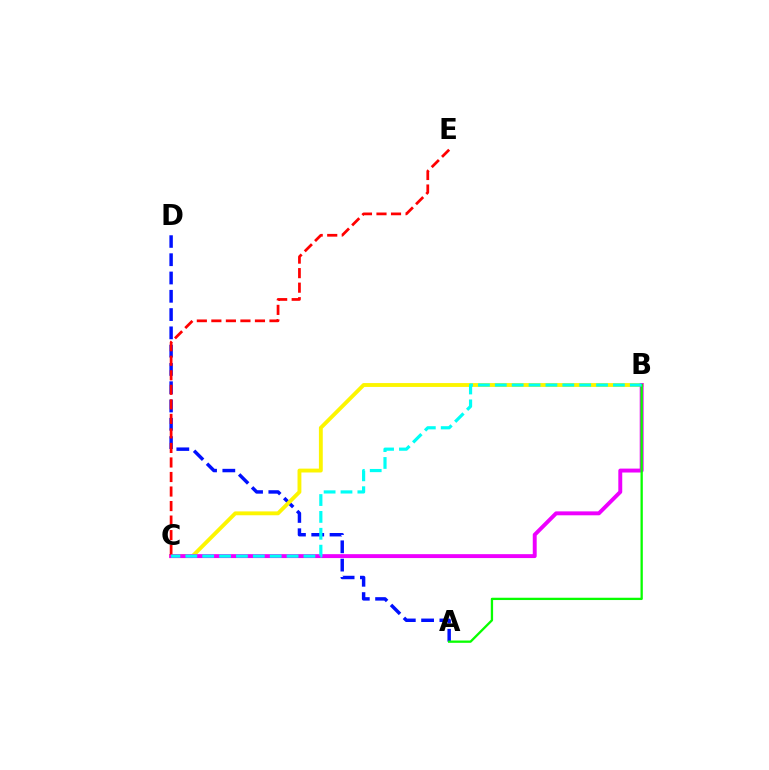{('A', 'D'): [{'color': '#0010ff', 'line_style': 'dashed', 'thickness': 2.48}], ('B', 'C'): [{'color': '#fcf500', 'line_style': 'solid', 'thickness': 2.78}, {'color': '#ee00ff', 'line_style': 'solid', 'thickness': 2.82}, {'color': '#00fff6', 'line_style': 'dashed', 'thickness': 2.29}], ('A', 'B'): [{'color': '#08ff00', 'line_style': 'solid', 'thickness': 1.66}], ('C', 'E'): [{'color': '#ff0000', 'line_style': 'dashed', 'thickness': 1.97}]}